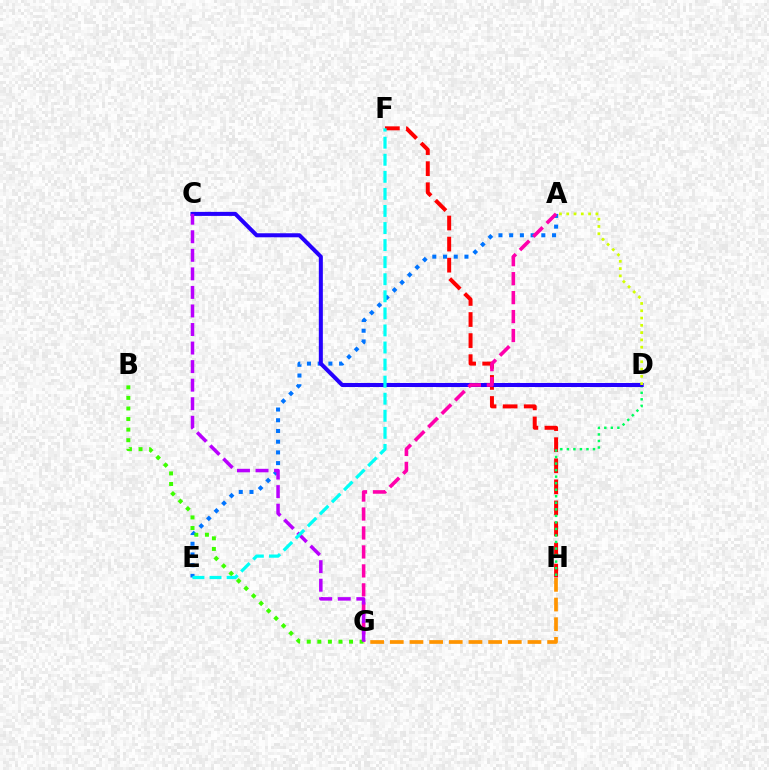{('G', 'H'): [{'color': '#ff9400', 'line_style': 'dashed', 'thickness': 2.67}], ('A', 'E'): [{'color': '#0074ff', 'line_style': 'dotted', 'thickness': 2.91}], ('F', 'H'): [{'color': '#ff0000', 'line_style': 'dashed', 'thickness': 2.86}], ('D', 'H'): [{'color': '#00ff5c', 'line_style': 'dotted', 'thickness': 1.78}], ('C', 'D'): [{'color': '#2500ff', 'line_style': 'solid', 'thickness': 2.9}], ('A', 'G'): [{'color': '#ff00ac', 'line_style': 'dashed', 'thickness': 2.58}], ('B', 'G'): [{'color': '#3dff00', 'line_style': 'dotted', 'thickness': 2.87}], ('A', 'D'): [{'color': '#d1ff00', 'line_style': 'dotted', 'thickness': 1.98}], ('C', 'G'): [{'color': '#b900ff', 'line_style': 'dashed', 'thickness': 2.52}], ('E', 'F'): [{'color': '#00fff6', 'line_style': 'dashed', 'thickness': 2.32}]}